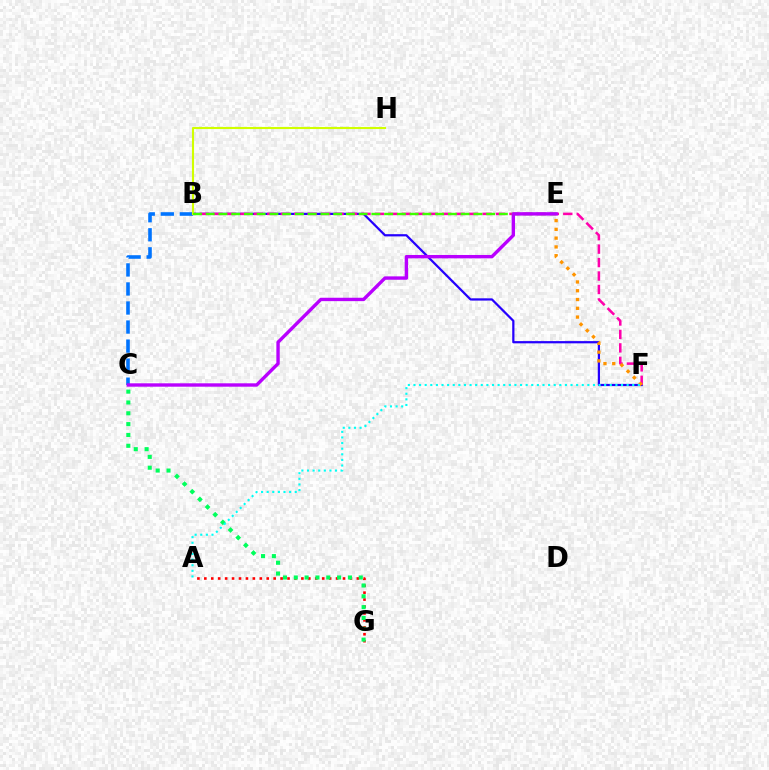{('B', 'F'): [{'color': '#2500ff', 'line_style': 'solid', 'thickness': 1.61}, {'color': '#ff00ac', 'line_style': 'dashed', 'thickness': 1.83}], ('B', 'C'): [{'color': '#0074ff', 'line_style': 'dashed', 'thickness': 2.59}], ('B', 'H'): [{'color': '#d1ff00', 'line_style': 'solid', 'thickness': 1.52}], ('A', 'G'): [{'color': '#ff0000', 'line_style': 'dotted', 'thickness': 1.88}], ('E', 'F'): [{'color': '#ff9400', 'line_style': 'dotted', 'thickness': 2.39}], ('B', 'E'): [{'color': '#3dff00', 'line_style': 'dashed', 'thickness': 1.73}], ('C', 'G'): [{'color': '#00ff5c', 'line_style': 'dotted', 'thickness': 2.94}], ('C', 'E'): [{'color': '#b900ff', 'line_style': 'solid', 'thickness': 2.43}], ('A', 'F'): [{'color': '#00fff6', 'line_style': 'dotted', 'thickness': 1.52}]}